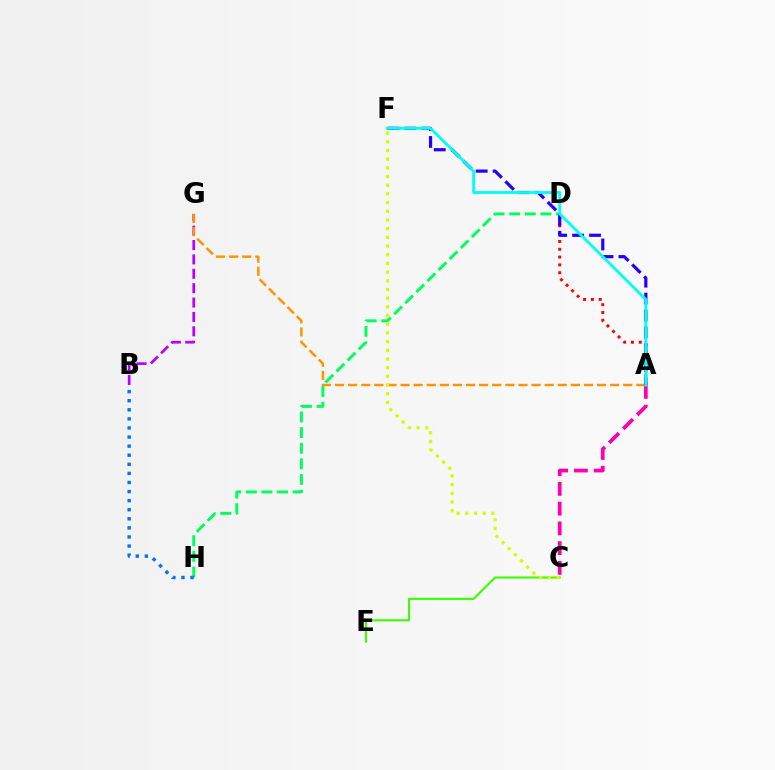{('B', 'G'): [{'color': '#b900ff', 'line_style': 'dashed', 'thickness': 1.95}], ('A', 'G'): [{'color': '#ff9400', 'line_style': 'dashed', 'thickness': 1.78}], ('C', 'E'): [{'color': '#3dff00', 'line_style': 'solid', 'thickness': 1.52}], ('A', 'C'): [{'color': '#ff00ac', 'line_style': 'dashed', 'thickness': 2.68}], ('D', 'H'): [{'color': '#00ff5c', 'line_style': 'dashed', 'thickness': 2.12}], ('A', 'D'): [{'color': '#ff0000', 'line_style': 'dotted', 'thickness': 2.12}], ('B', 'H'): [{'color': '#0074ff', 'line_style': 'dotted', 'thickness': 2.47}], ('A', 'F'): [{'color': '#2500ff', 'line_style': 'dashed', 'thickness': 2.3}, {'color': '#00fff6', 'line_style': 'solid', 'thickness': 2.05}], ('C', 'F'): [{'color': '#d1ff00', 'line_style': 'dotted', 'thickness': 2.36}]}